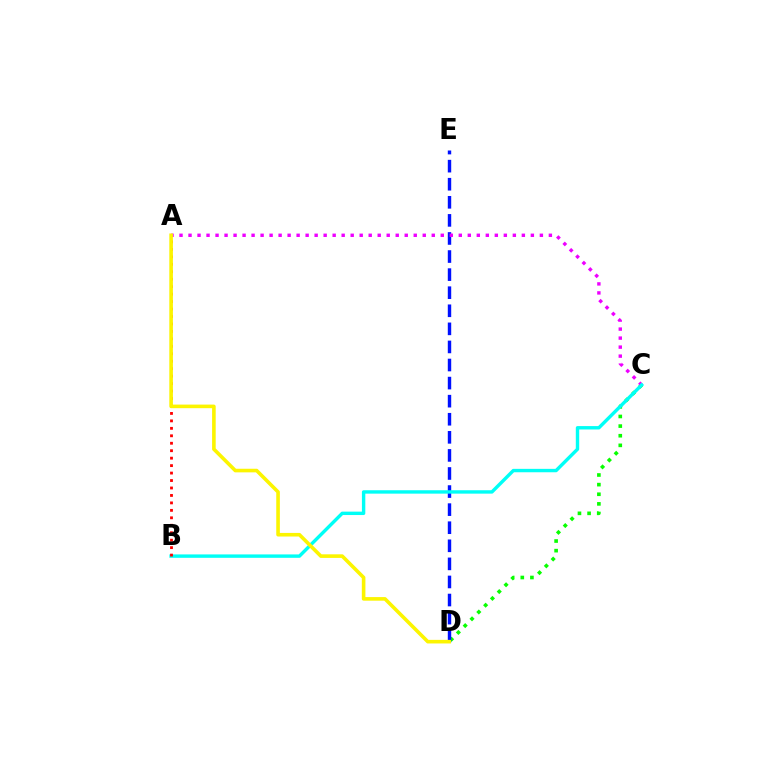{('C', 'D'): [{'color': '#08ff00', 'line_style': 'dotted', 'thickness': 2.62}], ('D', 'E'): [{'color': '#0010ff', 'line_style': 'dashed', 'thickness': 2.46}], ('A', 'C'): [{'color': '#ee00ff', 'line_style': 'dotted', 'thickness': 2.45}], ('B', 'C'): [{'color': '#00fff6', 'line_style': 'solid', 'thickness': 2.45}], ('A', 'B'): [{'color': '#ff0000', 'line_style': 'dotted', 'thickness': 2.03}], ('A', 'D'): [{'color': '#fcf500', 'line_style': 'solid', 'thickness': 2.59}]}